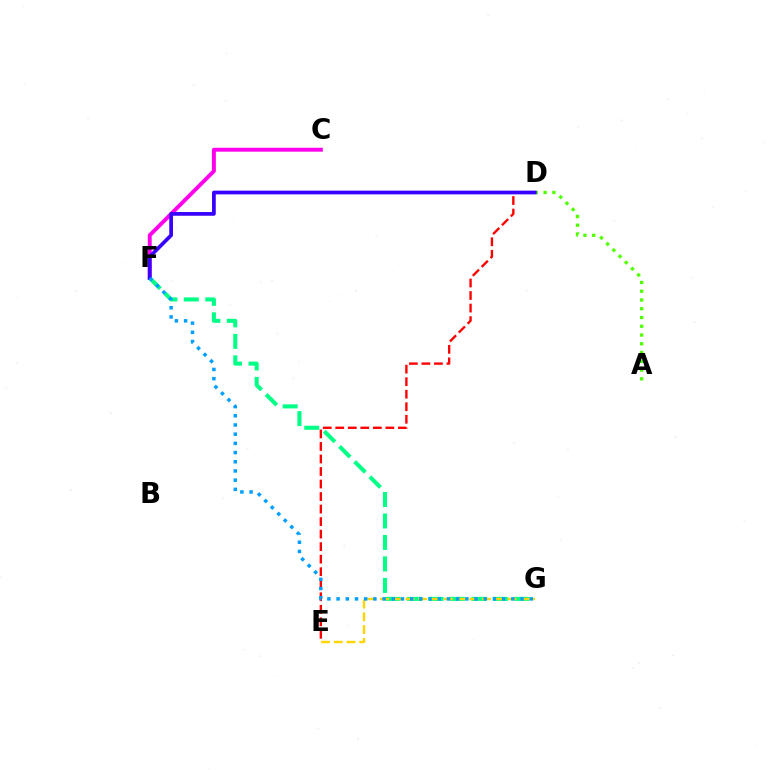{('F', 'G'): [{'color': '#00ff86', 'line_style': 'dashed', 'thickness': 2.92}, {'color': '#009eff', 'line_style': 'dotted', 'thickness': 2.5}], ('A', 'D'): [{'color': '#4fff00', 'line_style': 'dotted', 'thickness': 2.38}], ('C', 'F'): [{'color': '#ff00ed', 'line_style': 'solid', 'thickness': 2.82}], ('E', 'G'): [{'color': '#ffd500', 'line_style': 'dashed', 'thickness': 1.73}], ('D', 'E'): [{'color': '#ff0000', 'line_style': 'dashed', 'thickness': 1.7}], ('D', 'F'): [{'color': '#3700ff', 'line_style': 'solid', 'thickness': 2.68}]}